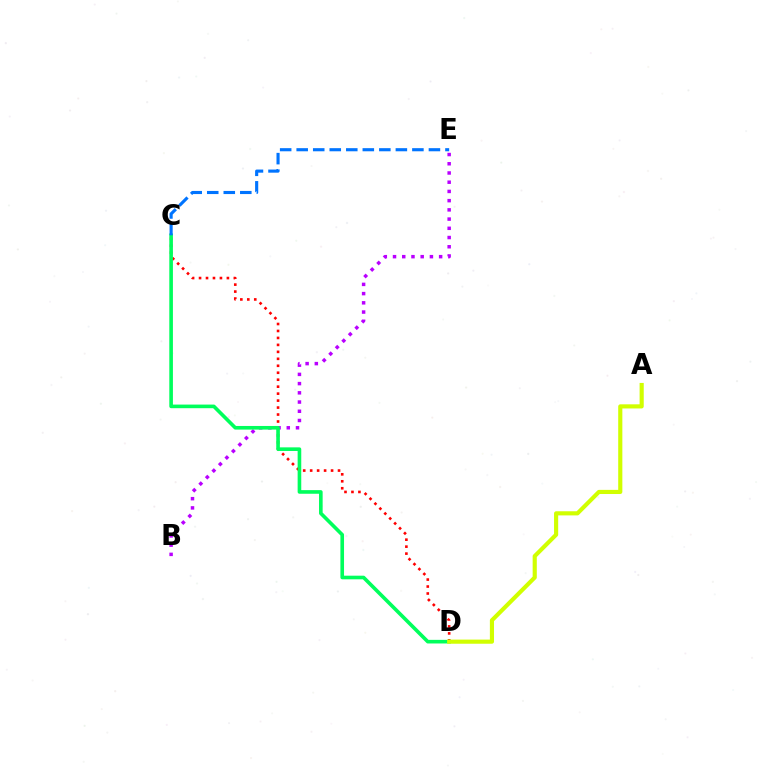{('C', 'D'): [{'color': '#ff0000', 'line_style': 'dotted', 'thickness': 1.89}, {'color': '#00ff5c', 'line_style': 'solid', 'thickness': 2.61}], ('B', 'E'): [{'color': '#b900ff', 'line_style': 'dotted', 'thickness': 2.51}], ('C', 'E'): [{'color': '#0074ff', 'line_style': 'dashed', 'thickness': 2.25}], ('A', 'D'): [{'color': '#d1ff00', 'line_style': 'solid', 'thickness': 2.98}]}